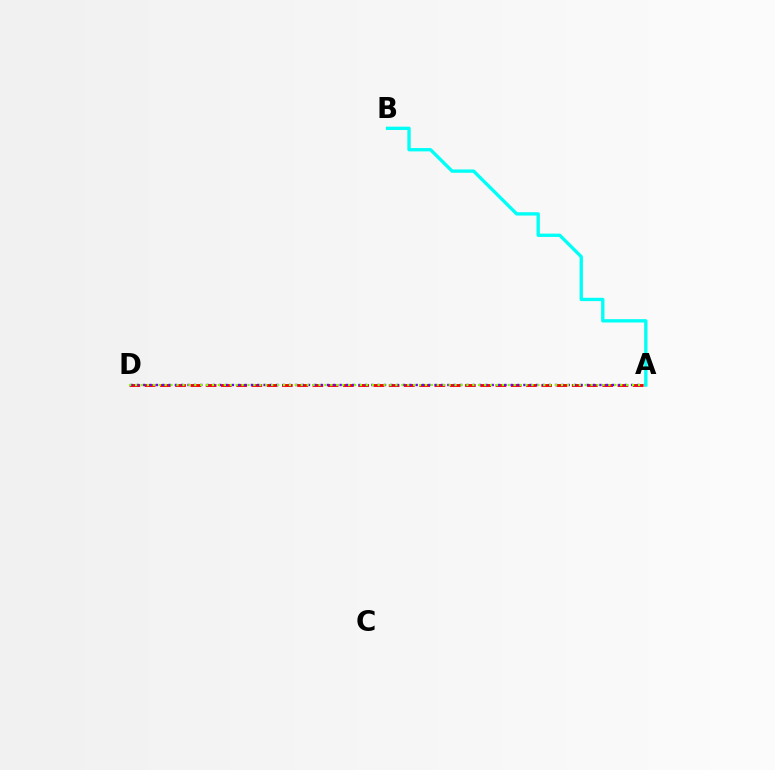{('A', 'D'): [{'color': '#ff0000', 'line_style': 'dashed', 'thickness': 2.07}, {'color': '#7200ff', 'line_style': 'dotted', 'thickness': 1.72}, {'color': '#84ff00', 'line_style': 'dotted', 'thickness': 1.61}], ('A', 'B'): [{'color': '#00fff6', 'line_style': 'solid', 'thickness': 2.4}]}